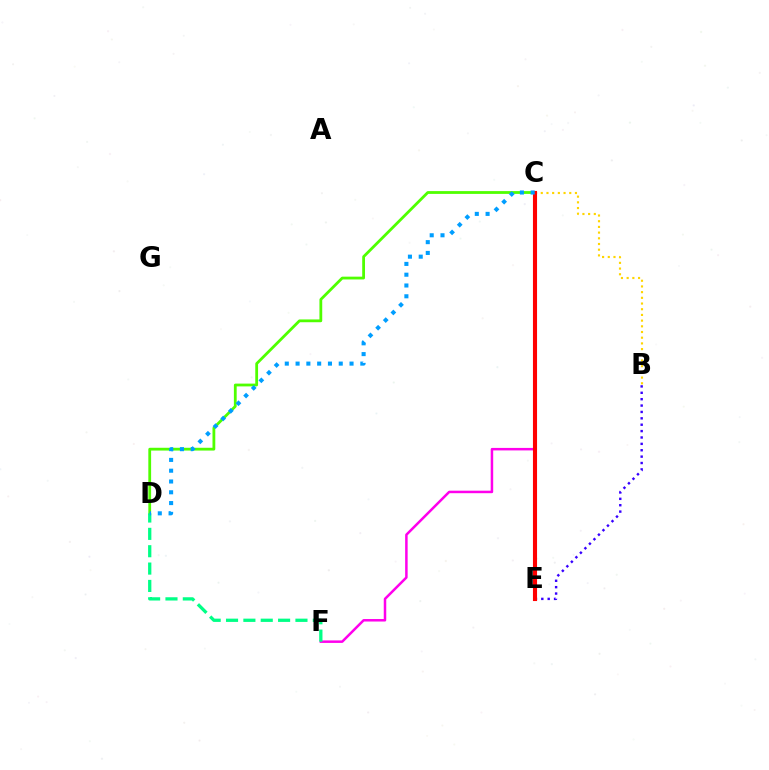{('C', 'F'): [{'color': '#ff00ed', 'line_style': 'solid', 'thickness': 1.8}], ('C', 'D'): [{'color': '#4fff00', 'line_style': 'solid', 'thickness': 2.01}, {'color': '#009eff', 'line_style': 'dotted', 'thickness': 2.93}], ('B', 'E'): [{'color': '#3700ff', 'line_style': 'dotted', 'thickness': 1.73}], ('B', 'C'): [{'color': '#ffd500', 'line_style': 'dotted', 'thickness': 1.55}], ('D', 'F'): [{'color': '#00ff86', 'line_style': 'dashed', 'thickness': 2.36}], ('C', 'E'): [{'color': '#ff0000', 'line_style': 'solid', 'thickness': 2.96}]}